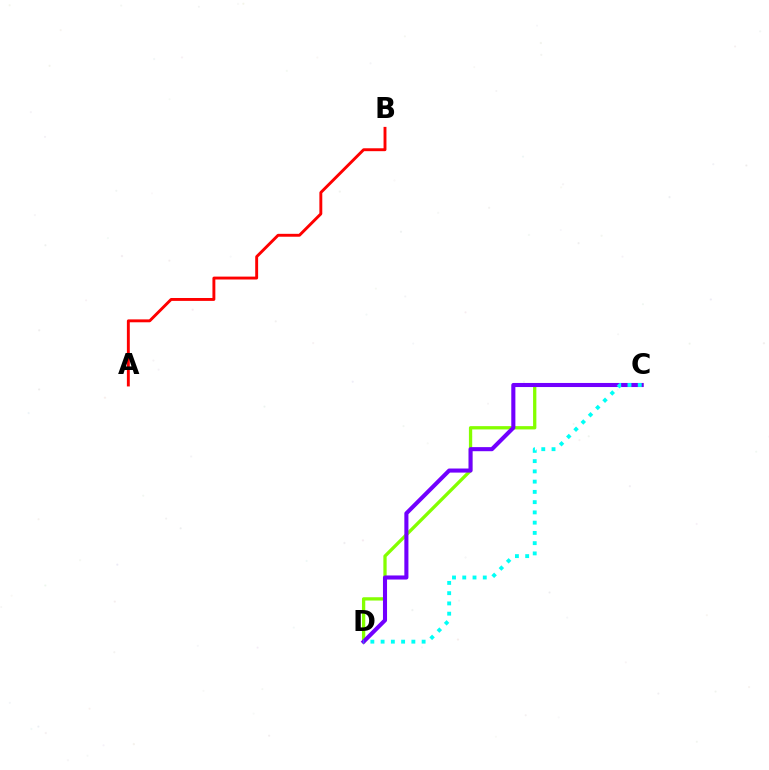{('A', 'B'): [{'color': '#ff0000', 'line_style': 'solid', 'thickness': 2.09}], ('C', 'D'): [{'color': '#84ff00', 'line_style': 'solid', 'thickness': 2.37}, {'color': '#7200ff', 'line_style': 'solid', 'thickness': 2.94}, {'color': '#00fff6', 'line_style': 'dotted', 'thickness': 2.79}]}